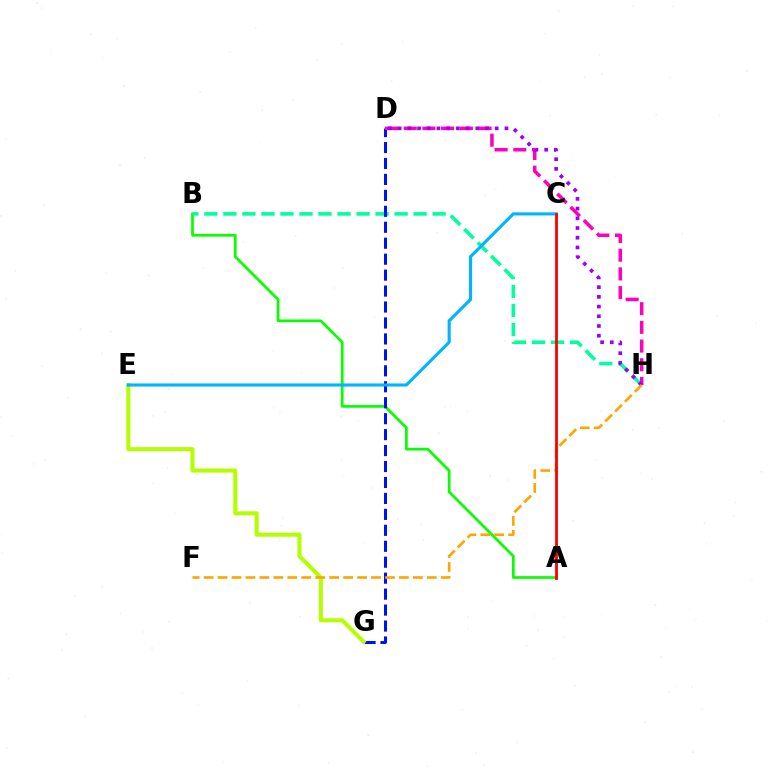{('A', 'B'): [{'color': '#08ff00', 'line_style': 'solid', 'thickness': 1.95}], ('B', 'H'): [{'color': '#00ff9d', 'line_style': 'dashed', 'thickness': 2.58}], ('D', 'G'): [{'color': '#0010ff', 'line_style': 'dashed', 'thickness': 2.17}], ('D', 'H'): [{'color': '#ff00bd', 'line_style': 'dashed', 'thickness': 2.54}, {'color': '#9b00ff', 'line_style': 'dotted', 'thickness': 2.64}], ('E', 'G'): [{'color': '#b3ff00', 'line_style': 'solid', 'thickness': 2.91}], ('C', 'E'): [{'color': '#00b5ff', 'line_style': 'solid', 'thickness': 2.24}], ('F', 'H'): [{'color': '#ffa500', 'line_style': 'dashed', 'thickness': 1.9}], ('A', 'C'): [{'color': '#ff0000', 'line_style': 'solid', 'thickness': 2.03}]}